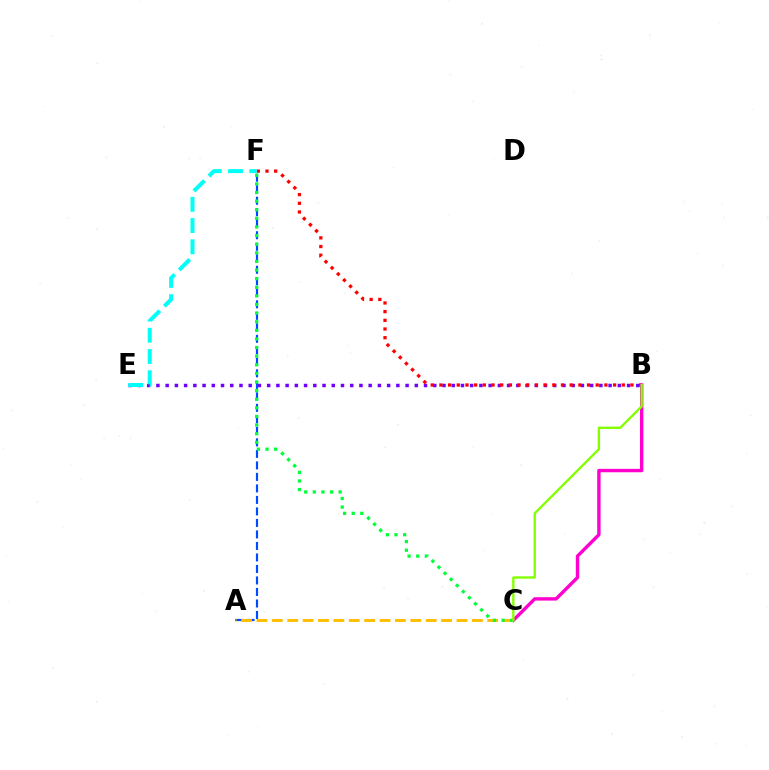{('B', 'E'): [{'color': '#7200ff', 'line_style': 'dotted', 'thickness': 2.51}], ('A', 'F'): [{'color': '#004bff', 'line_style': 'dashed', 'thickness': 1.56}], ('B', 'F'): [{'color': '#ff0000', 'line_style': 'dotted', 'thickness': 2.36}], ('A', 'C'): [{'color': '#ffbd00', 'line_style': 'dashed', 'thickness': 2.09}], ('B', 'C'): [{'color': '#ff00cf', 'line_style': 'solid', 'thickness': 2.44}, {'color': '#84ff00', 'line_style': 'solid', 'thickness': 1.7}], ('C', 'F'): [{'color': '#00ff39', 'line_style': 'dotted', 'thickness': 2.34}], ('E', 'F'): [{'color': '#00fff6', 'line_style': 'dashed', 'thickness': 2.89}]}